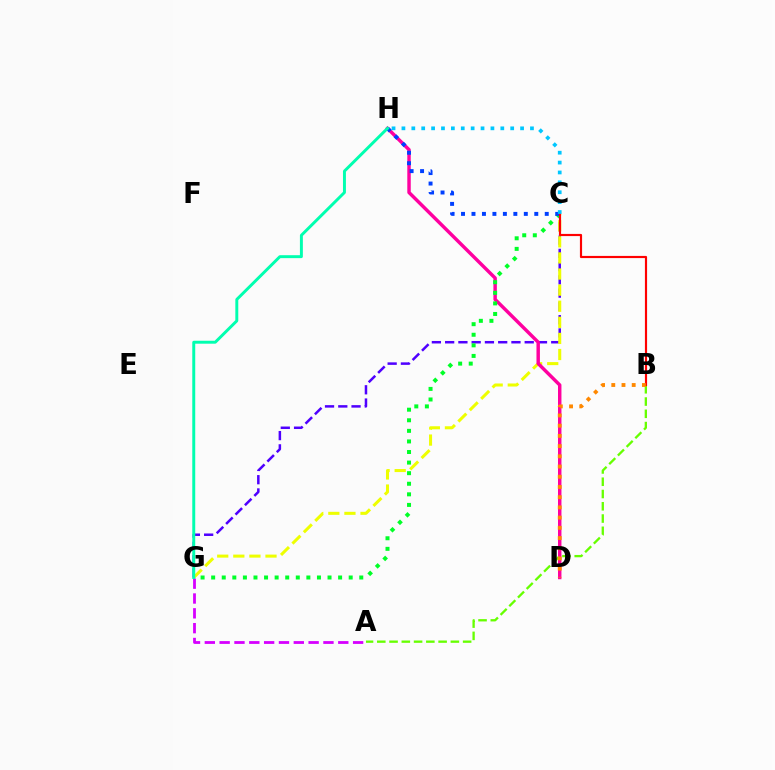{('C', 'G'): [{'color': '#4f00ff', 'line_style': 'dashed', 'thickness': 1.8}, {'color': '#eeff00', 'line_style': 'dashed', 'thickness': 2.19}, {'color': '#00ff27', 'line_style': 'dotted', 'thickness': 2.87}], ('D', 'H'): [{'color': '#ff00a0', 'line_style': 'solid', 'thickness': 2.48}], ('A', 'B'): [{'color': '#66ff00', 'line_style': 'dashed', 'thickness': 1.67}], ('A', 'G'): [{'color': '#d600ff', 'line_style': 'dashed', 'thickness': 2.01}], ('C', 'H'): [{'color': '#003fff', 'line_style': 'dotted', 'thickness': 2.84}, {'color': '#00c7ff', 'line_style': 'dotted', 'thickness': 2.69}], ('B', 'C'): [{'color': '#ff0000', 'line_style': 'solid', 'thickness': 1.56}], ('G', 'H'): [{'color': '#00ffaf', 'line_style': 'solid', 'thickness': 2.12}], ('B', 'D'): [{'color': '#ff8800', 'line_style': 'dotted', 'thickness': 2.77}]}